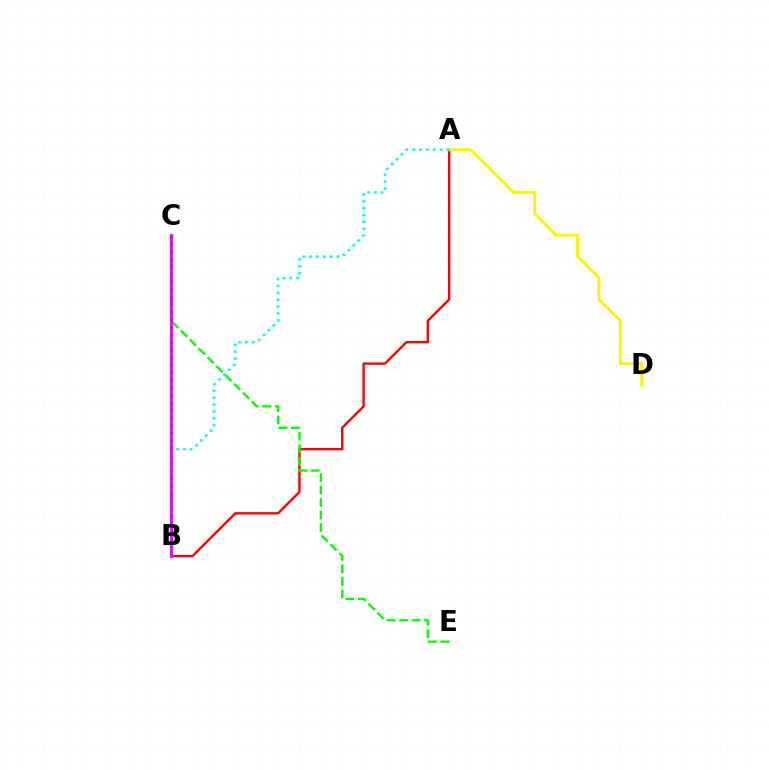{('A', 'B'): [{'color': '#ff0000', 'line_style': 'solid', 'thickness': 1.71}, {'color': '#00fff6', 'line_style': 'dotted', 'thickness': 1.86}], ('C', 'E'): [{'color': '#08ff00', 'line_style': 'dashed', 'thickness': 1.7}], ('A', 'D'): [{'color': '#fcf500', 'line_style': 'solid', 'thickness': 2.11}], ('B', 'C'): [{'color': '#0010ff', 'line_style': 'dotted', 'thickness': 2.05}, {'color': '#ee00ff', 'line_style': 'solid', 'thickness': 2.01}]}